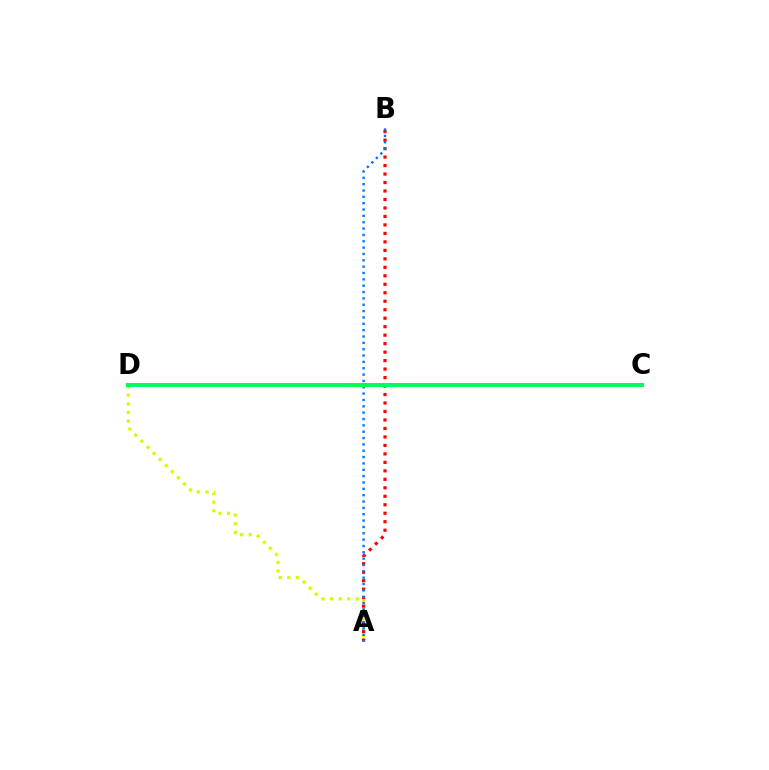{('A', 'B'): [{'color': '#ff0000', 'line_style': 'dotted', 'thickness': 2.3}, {'color': '#0074ff', 'line_style': 'dotted', 'thickness': 1.72}], ('A', 'D'): [{'color': '#d1ff00', 'line_style': 'dotted', 'thickness': 2.34}], ('C', 'D'): [{'color': '#b900ff', 'line_style': 'solid', 'thickness': 1.54}, {'color': '#00ff5c', 'line_style': 'solid', 'thickness': 2.91}]}